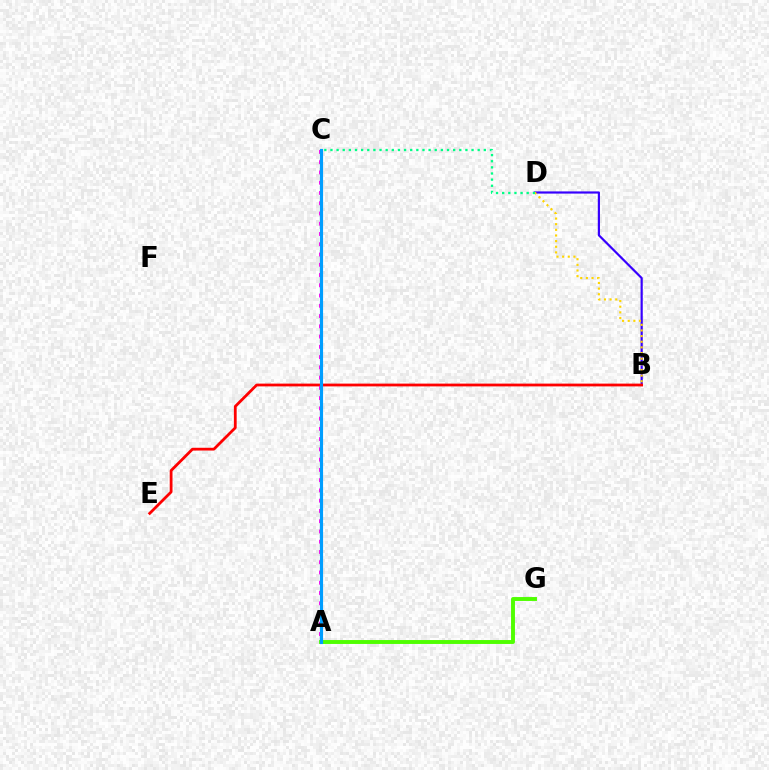{('B', 'D'): [{'color': '#3700ff', 'line_style': 'solid', 'thickness': 1.58}, {'color': '#ffd500', 'line_style': 'dotted', 'thickness': 1.53}], ('B', 'E'): [{'color': '#ff0000', 'line_style': 'solid', 'thickness': 2.0}], ('A', 'G'): [{'color': '#4fff00', 'line_style': 'solid', 'thickness': 2.81}], ('A', 'C'): [{'color': '#ff00ed', 'line_style': 'dotted', 'thickness': 2.79}, {'color': '#009eff', 'line_style': 'solid', 'thickness': 2.26}], ('C', 'D'): [{'color': '#00ff86', 'line_style': 'dotted', 'thickness': 1.67}]}